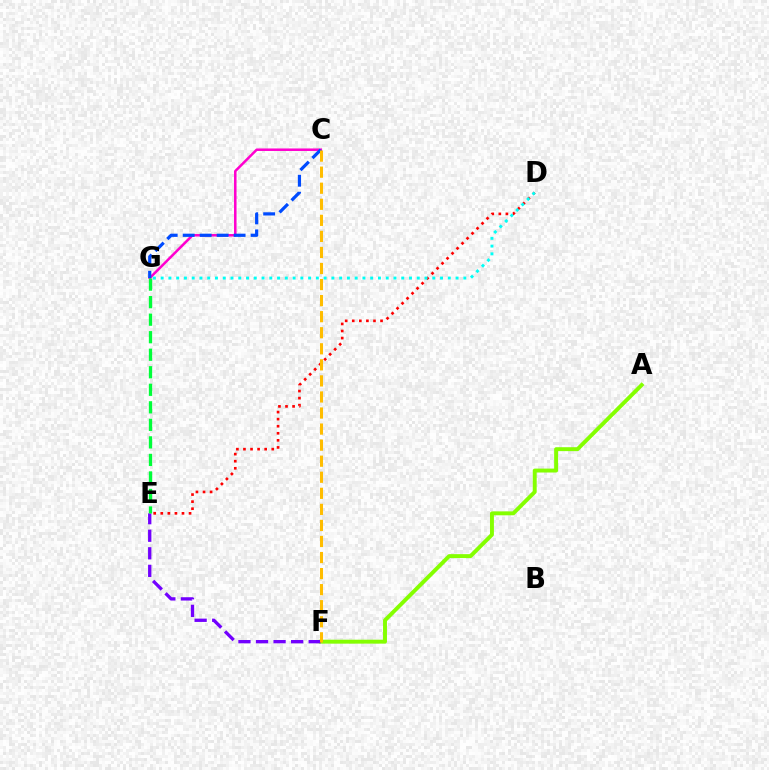{('A', 'F'): [{'color': '#84ff00', 'line_style': 'solid', 'thickness': 2.82}], ('E', 'F'): [{'color': '#7200ff', 'line_style': 'dashed', 'thickness': 2.39}], ('C', 'G'): [{'color': '#ff00cf', 'line_style': 'solid', 'thickness': 1.81}, {'color': '#004bff', 'line_style': 'dashed', 'thickness': 2.31}], ('D', 'E'): [{'color': '#ff0000', 'line_style': 'dotted', 'thickness': 1.92}], ('C', 'F'): [{'color': '#ffbd00', 'line_style': 'dashed', 'thickness': 2.18}], ('E', 'G'): [{'color': '#00ff39', 'line_style': 'dashed', 'thickness': 2.38}], ('D', 'G'): [{'color': '#00fff6', 'line_style': 'dotted', 'thickness': 2.11}]}